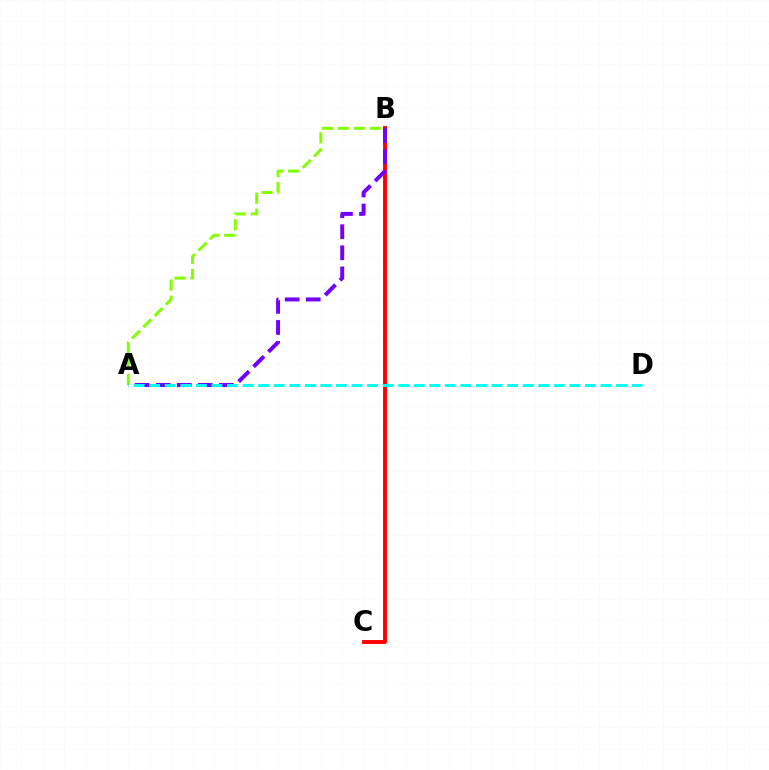{('B', 'C'): [{'color': '#ff0000', 'line_style': 'solid', 'thickness': 2.81}], ('A', 'B'): [{'color': '#84ff00', 'line_style': 'dashed', 'thickness': 2.17}, {'color': '#7200ff', 'line_style': 'dashed', 'thickness': 2.86}], ('A', 'D'): [{'color': '#00fff6', 'line_style': 'dashed', 'thickness': 2.11}]}